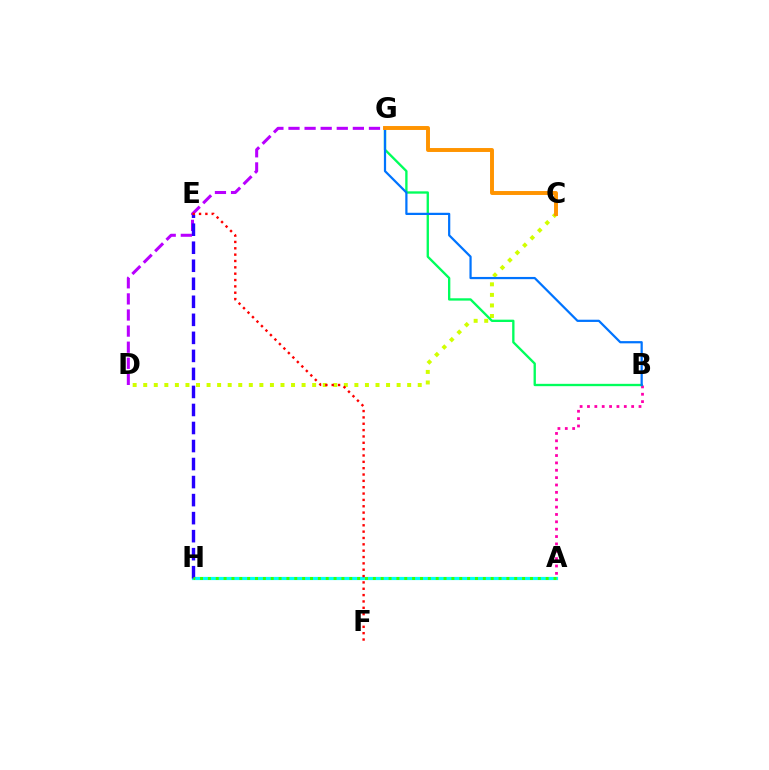{('C', 'D'): [{'color': '#d1ff00', 'line_style': 'dotted', 'thickness': 2.87}], ('A', 'B'): [{'color': '#ff00ac', 'line_style': 'dotted', 'thickness': 2.0}], ('B', 'G'): [{'color': '#00ff5c', 'line_style': 'solid', 'thickness': 1.68}, {'color': '#0074ff', 'line_style': 'solid', 'thickness': 1.6}], ('A', 'H'): [{'color': '#00fff6', 'line_style': 'solid', 'thickness': 2.3}, {'color': '#3dff00', 'line_style': 'dotted', 'thickness': 2.13}], ('C', 'G'): [{'color': '#ff9400', 'line_style': 'solid', 'thickness': 2.83}], ('D', 'G'): [{'color': '#b900ff', 'line_style': 'dashed', 'thickness': 2.19}], ('E', 'H'): [{'color': '#2500ff', 'line_style': 'dashed', 'thickness': 2.45}], ('E', 'F'): [{'color': '#ff0000', 'line_style': 'dotted', 'thickness': 1.72}]}